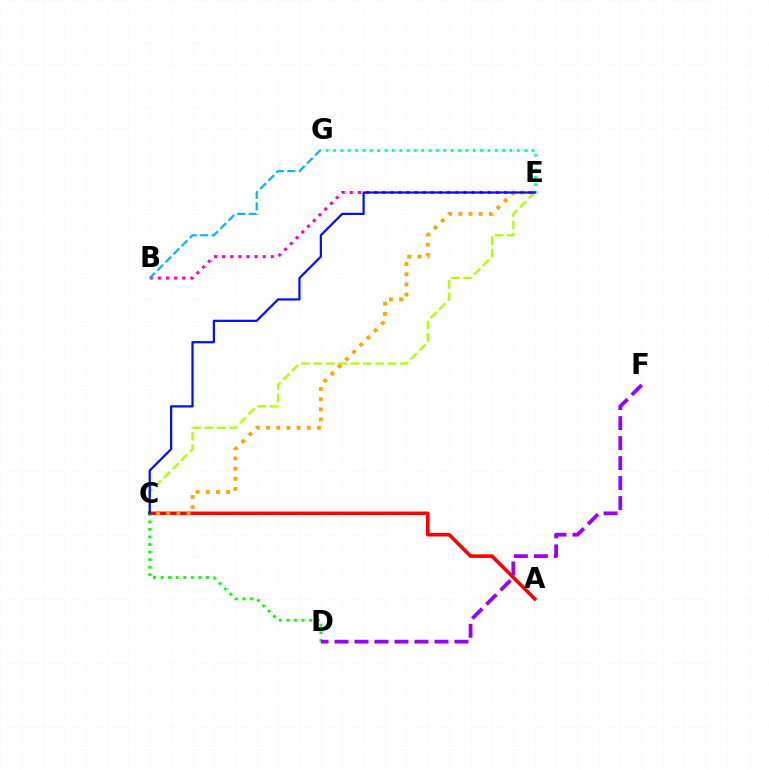{('B', 'E'): [{'color': '#ff00bd', 'line_style': 'dotted', 'thickness': 2.21}], ('B', 'G'): [{'color': '#00b5ff', 'line_style': 'dashed', 'thickness': 1.56}], ('C', 'E'): [{'color': '#b3ff00', 'line_style': 'dashed', 'thickness': 1.68}, {'color': '#ffa500', 'line_style': 'dotted', 'thickness': 2.76}, {'color': '#0010ff', 'line_style': 'solid', 'thickness': 1.6}], ('A', 'C'): [{'color': '#ff0000', 'line_style': 'solid', 'thickness': 2.57}], ('E', 'G'): [{'color': '#00ff9d', 'line_style': 'dotted', 'thickness': 2.0}], ('C', 'D'): [{'color': '#08ff00', 'line_style': 'dotted', 'thickness': 2.05}], ('D', 'F'): [{'color': '#9b00ff', 'line_style': 'dashed', 'thickness': 2.72}]}